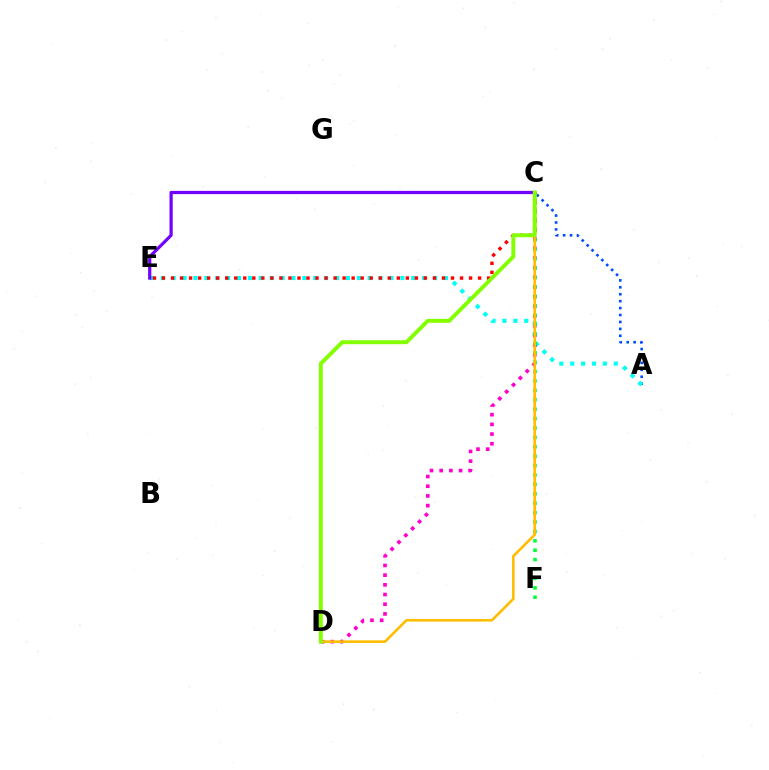{('A', 'C'): [{'color': '#004bff', 'line_style': 'dotted', 'thickness': 1.88}], ('A', 'E'): [{'color': '#00fff6', 'line_style': 'dotted', 'thickness': 2.96}], ('C', 'D'): [{'color': '#ff00cf', 'line_style': 'dotted', 'thickness': 2.63}, {'color': '#ffbd00', 'line_style': 'solid', 'thickness': 1.87}, {'color': '#84ff00', 'line_style': 'solid', 'thickness': 2.85}], ('C', 'F'): [{'color': '#00ff39', 'line_style': 'dotted', 'thickness': 2.55}], ('C', 'E'): [{'color': '#ff0000', 'line_style': 'dotted', 'thickness': 2.45}, {'color': '#7200ff', 'line_style': 'solid', 'thickness': 2.32}]}